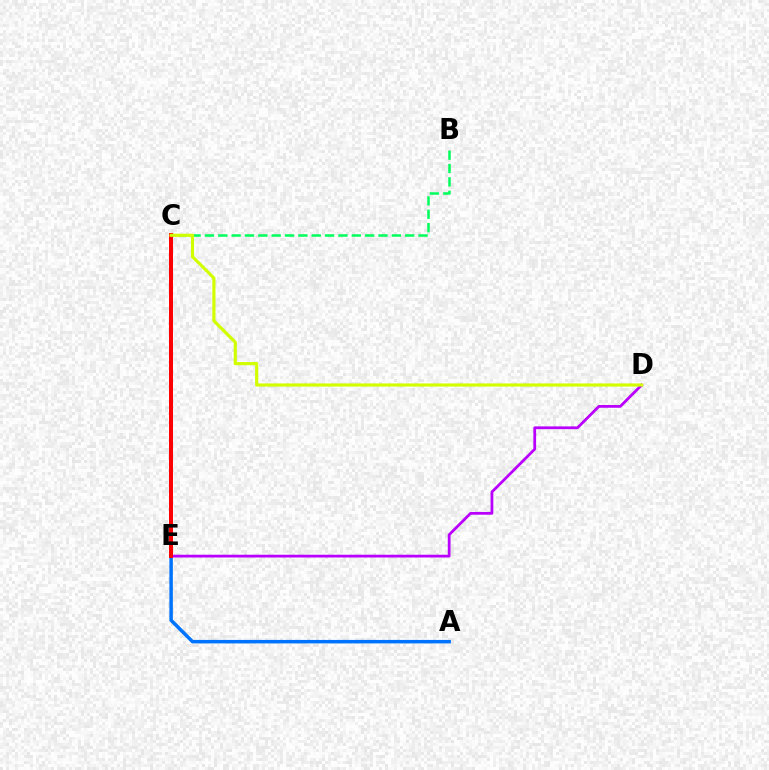{('B', 'C'): [{'color': '#00ff5c', 'line_style': 'dashed', 'thickness': 1.81}], ('A', 'E'): [{'color': '#0074ff', 'line_style': 'solid', 'thickness': 2.52}], ('D', 'E'): [{'color': '#b900ff', 'line_style': 'solid', 'thickness': 1.99}], ('C', 'E'): [{'color': '#ff0000', 'line_style': 'solid', 'thickness': 2.88}], ('C', 'D'): [{'color': '#d1ff00', 'line_style': 'solid', 'thickness': 2.28}]}